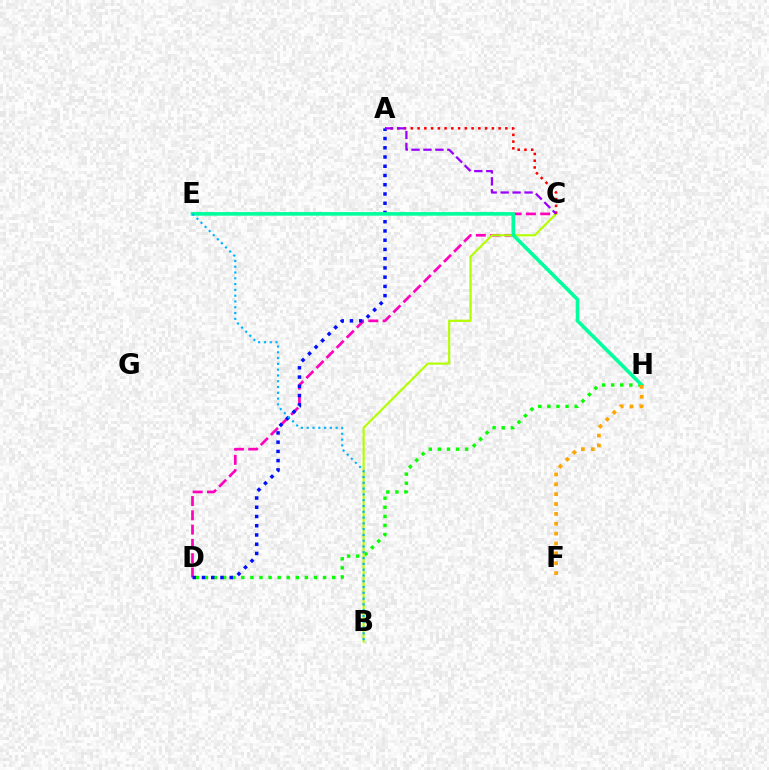{('C', 'D'): [{'color': '#ff00bd', 'line_style': 'dashed', 'thickness': 1.94}], ('D', 'H'): [{'color': '#08ff00', 'line_style': 'dotted', 'thickness': 2.47}], ('A', 'D'): [{'color': '#0010ff', 'line_style': 'dotted', 'thickness': 2.51}], ('B', 'C'): [{'color': '#b3ff00', 'line_style': 'solid', 'thickness': 1.55}], ('A', 'C'): [{'color': '#ff0000', 'line_style': 'dotted', 'thickness': 1.83}, {'color': '#9b00ff', 'line_style': 'dashed', 'thickness': 1.62}], ('E', 'H'): [{'color': '#00ff9d', 'line_style': 'solid', 'thickness': 2.6}], ('B', 'E'): [{'color': '#00b5ff', 'line_style': 'dotted', 'thickness': 1.57}], ('F', 'H'): [{'color': '#ffa500', 'line_style': 'dotted', 'thickness': 2.68}]}